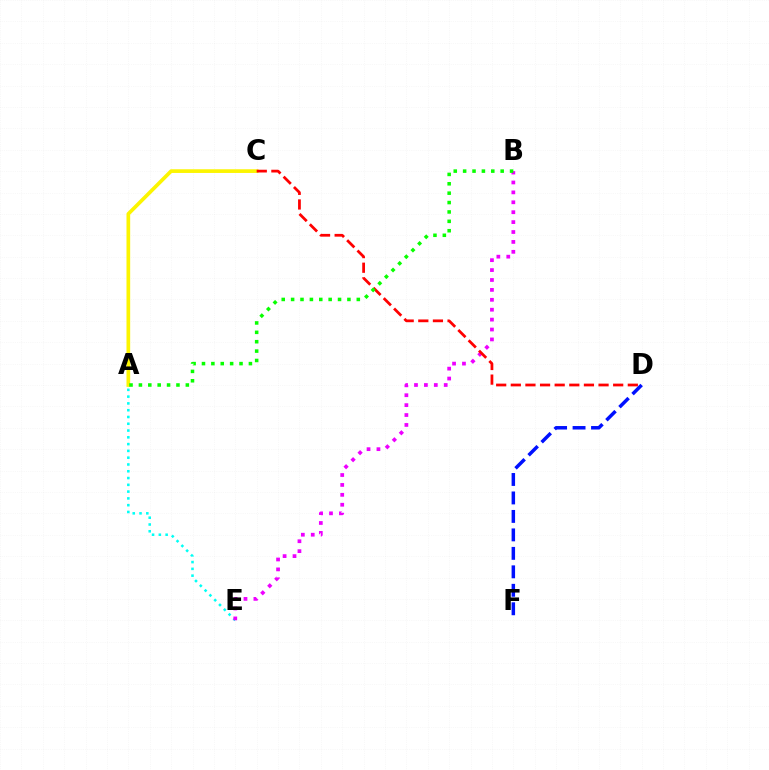{('A', 'E'): [{'color': '#00fff6', 'line_style': 'dotted', 'thickness': 1.84}], ('B', 'E'): [{'color': '#ee00ff', 'line_style': 'dotted', 'thickness': 2.69}], ('A', 'C'): [{'color': '#fcf500', 'line_style': 'solid', 'thickness': 2.65}], ('C', 'D'): [{'color': '#ff0000', 'line_style': 'dashed', 'thickness': 1.99}], ('D', 'F'): [{'color': '#0010ff', 'line_style': 'dashed', 'thickness': 2.51}], ('A', 'B'): [{'color': '#08ff00', 'line_style': 'dotted', 'thickness': 2.55}]}